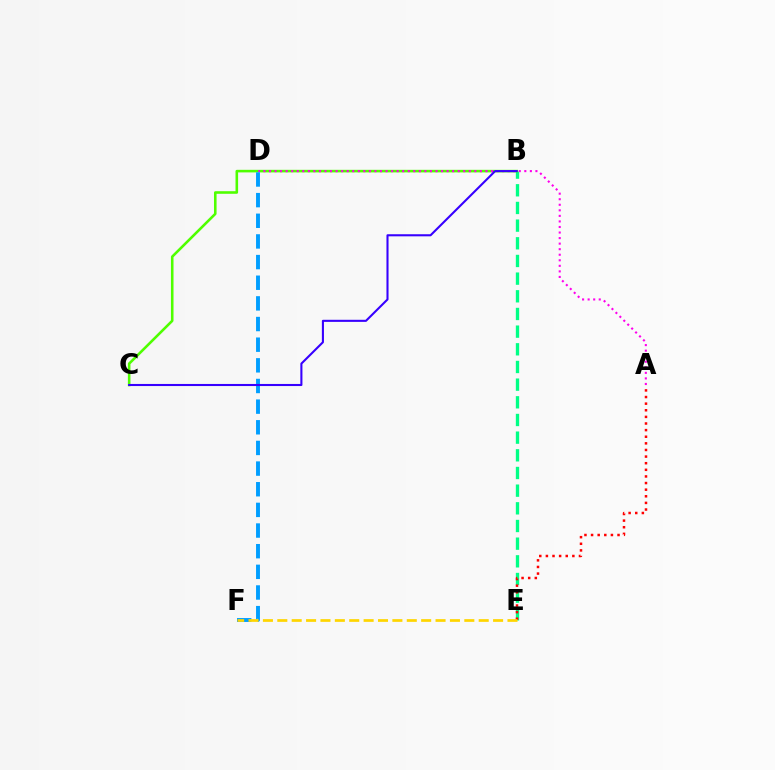{('B', 'E'): [{'color': '#00ff86', 'line_style': 'dashed', 'thickness': 2.4}], ('A', 'E'): [{'color': '#ff0000', 'line_style': 'dotted', 'thickness': 1.8}], ('B', 'C'): [{'color': '#4fff00', 'line_style': 'solid', 'thickness': 1.86}, {'color': '#3700ff', 'line_style': 'solid', 'thickness': 1.5}], ('A', 'D'): [{'color': '#ff00ed', 'line_style': 'dotted', 'thickness': 1.51}], ('D', 'F'): [{'color': '#009eff', 'line_style': 'dashed', 'thickness': 2.81}], ('E', 'F'): [{'color': '#ffd500', 'line_style': 'dashed', 'thickness': 1.95}]}